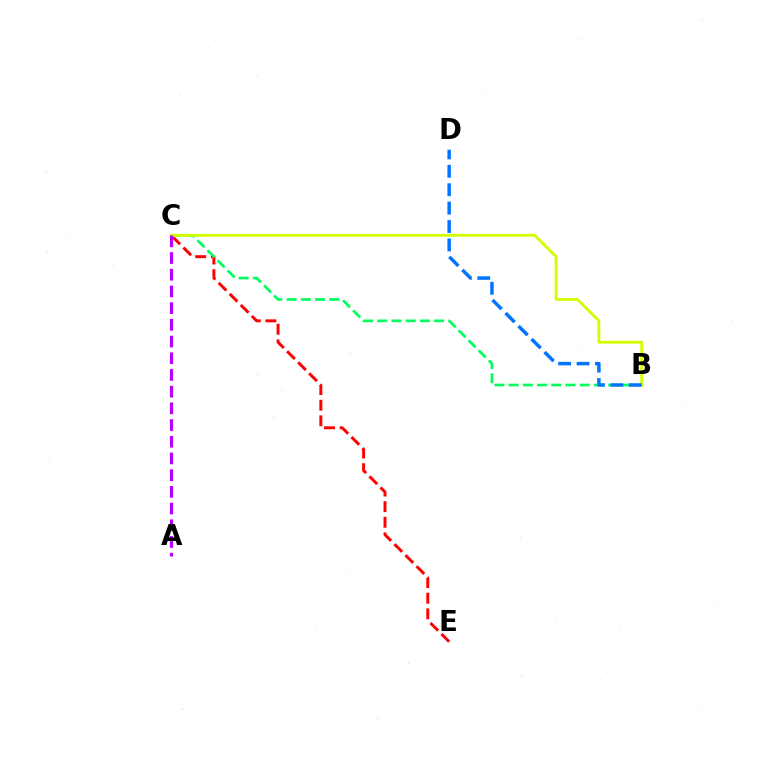{('C', 'E'): [{'color': '#ff0000', 'line_style': 'dashed', 'thickness': 2.12}], ('B', 'C'): [{'color': '#00ff5c', 'line_style': 'dashed', 'thickness': 1.93}, {'color': '#d1ff00', 'line_style': 'solid', 'thickness': 2.02}], ('B', 'D'): [{'color': '#0074ff', 'line_style': 'dashed', 'thickness': 2.5}], ('A', 'C'): [{'color': '#b900ff', 'line_style': 'dashed', 'thickness': 2.27}]}